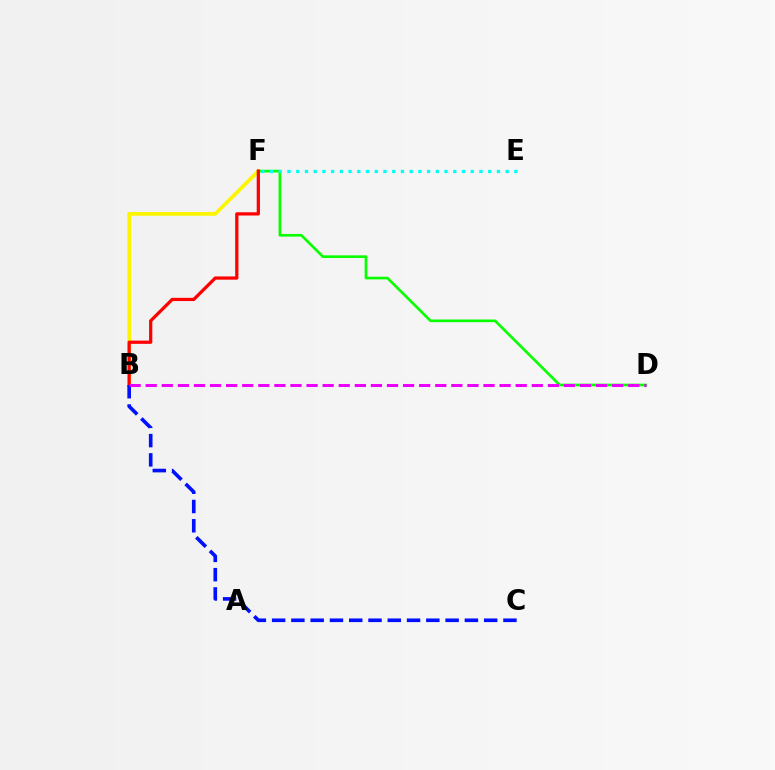{('B', 'F'): [{'color': '#fcf500', 'line_style': 'solid', 'thickness': 2.67}, {'color': '#ff0000', 'line_style': 'solid', 'thickness': 2.34}], ('D', 'F'): [{'color': '#08ff00', 'line_style': 'solid', 'thickness': 1.91}], ('E', 'F'): [{'color': '#00fff6', 'line_style': 'dotted', 'thickness': 2.37}], ('B', 'C'): [{'color': '#0010ff', 'line_style': 'dashed', 'thickness': 2.62}], ('B', 'D'): [{'color': '#ee00ff', 'line_style': 'dashed', 'thickness': 2.19}]}